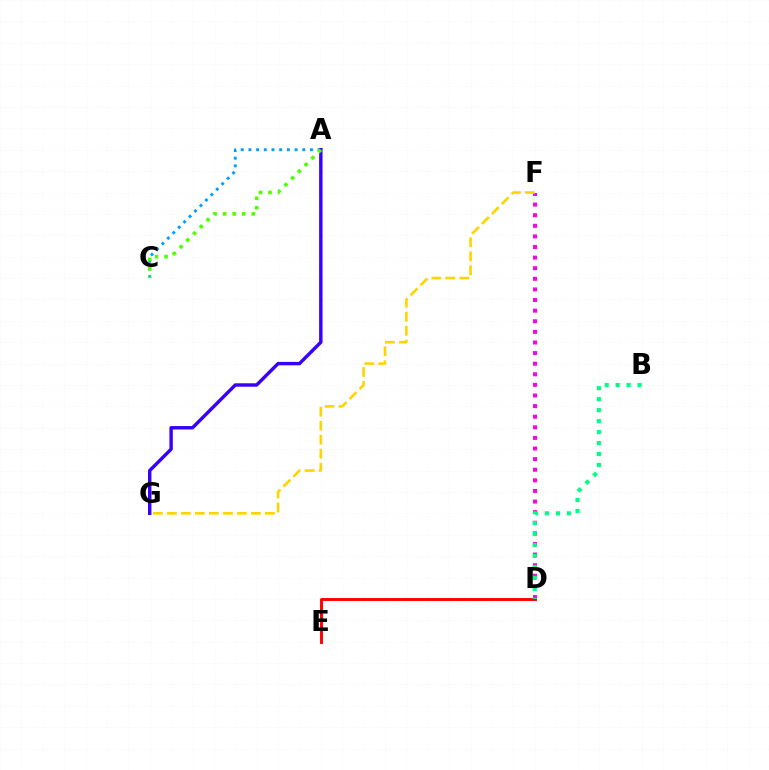{('D', 'F'): [{'color': '#ff00ed', 'line_style': 'dotted', 'thickness': 2.88}], ('D', 'E'): [{'color': '#ff0000', 'line_style': 'solid', 'thickness': 2.1}], ('B', 'D'): [{'color': '#00ff86', 'line_style': 'dotted', 'thickness': 2.98}], ('A', 'C'): [{'color': '#009eff', 'line_style': 'dotted', 'thickness': 2.09}, {'color': '#4fff00', 'line_style': 'dotted', 'thickness': 2.59}], ('A', 'G'): [{'color': '#3700ff', 'line_style': 'solid', 'thickness': 2.46}], ('F', 'G'): [{'color': '#ffd500', 'line_style': 'dashed', 'thickness': 1.9}]}